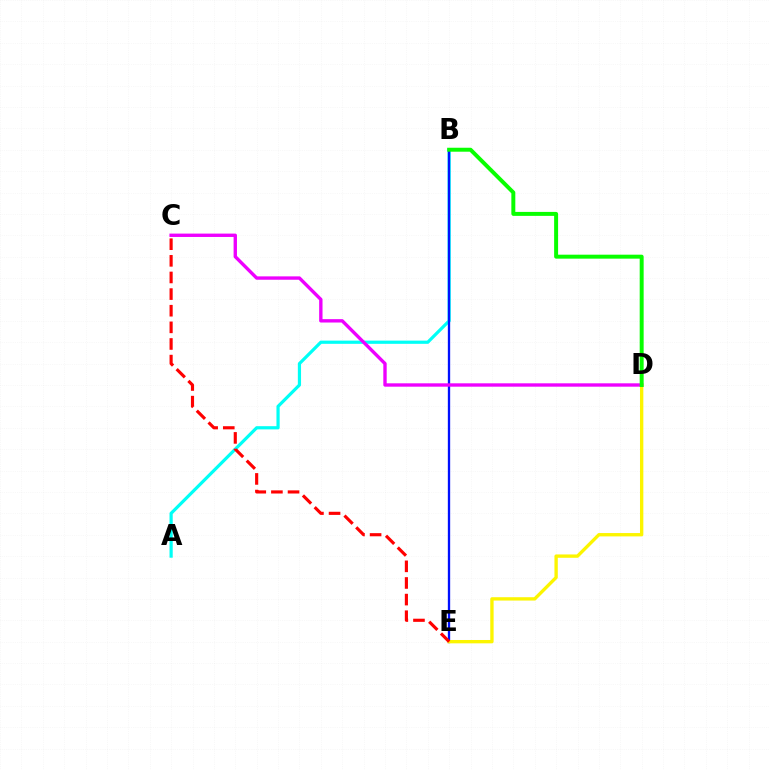{('A', 'B'): [{'color': '#00fff6', 'line_style': 'solid', 'thickness': 2.31}], ('B', 'E'): [{'color': '#0010ff', 'line_style': 'solid', 'thickness': 1.67}], ('C', 'D'): [{'color': '#ee00ff', 'line_style': 'solid', 'thickness': 2.43}], ('D', 'E'): [{'color': '#fcf500', 'line_style': 'solid', 'thickness': 2.41}], ('B', 'D'): [{'color': '#08ff00', 'line_style': 'solid', 'thickness': 2.85}], ('C', 'E'): [{'color': '#ff0000', 'line_style': 'dashed', 'thickness': 2.26}]}